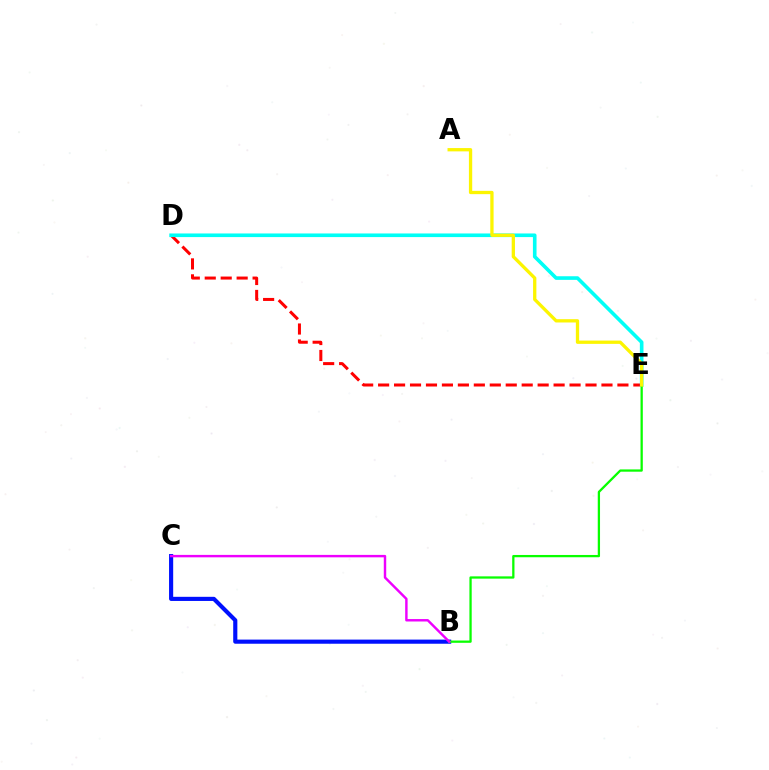{('D', 'E'): [{'color': '#ff0000', 'line_style': 'dashed', 'thickness': 2.17}, {'color': '#00fff6', 'line_style': 'solid', 'thickness': 2.61}], ('B', 'C'): [{'color': '#0010ff', 'line_style': 'solid', 'thickness': 2.98}, {'color': '#ee00ff', 'line_style': 'solid', 'thickness': 1.75}], ('B', 'E'): [{'color': '#08ff00', 'line_style': 'solid', 'thickness': 1.64}], ('A', 'E'): [{'color': '#fcf500', 'line_style': 'solid', 'thickness': 2.37}]}